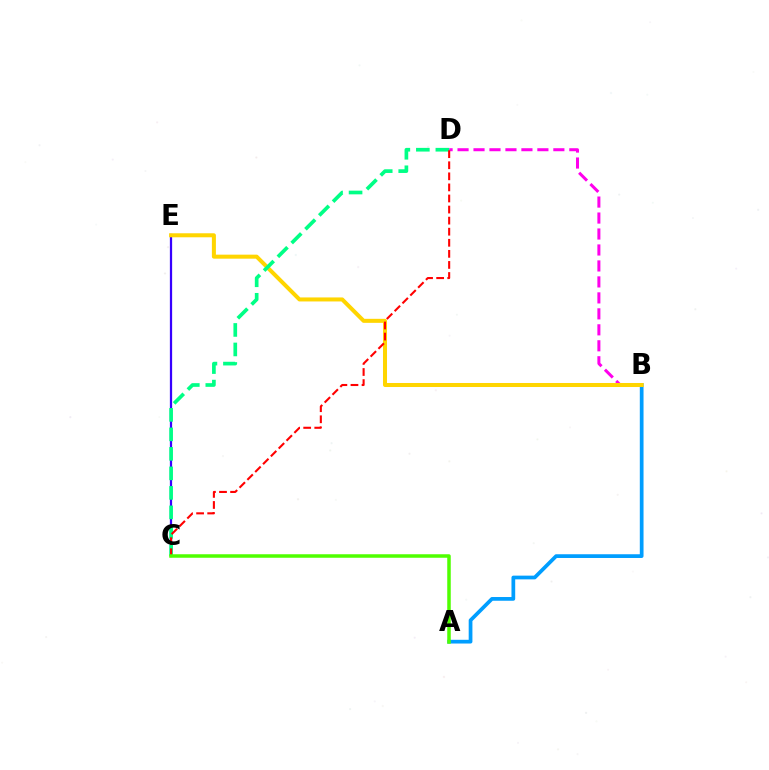{('C', 'E'): [{'color': '#3700ff', 'line_style': 'solid', 'thickness': 1.62}], ('A', 'B'): [{'color': '#009eff', 'line_style': 'solid', 'thickness': 2.68}], ('B', 'D'): [{'color': '#ff00ed', 'line_style': 'dashed', 'thickness': 2.17}], ('B', 'E'): [{'color': '#ffd500', 'line_style': 'solid', 'thickness': 2.89}], ('C', 'D'): [{'color': '#00ff86', 'line_style': 'dashed', 'thickness': 2.65}, {'color': '#ff0000', 'line_style': 'dashed', 'thickness': 1.5}], ('A', 'C'): [{'color': '#4fff00', 'line_style': 'solid', 'thickness': 2.52}]}